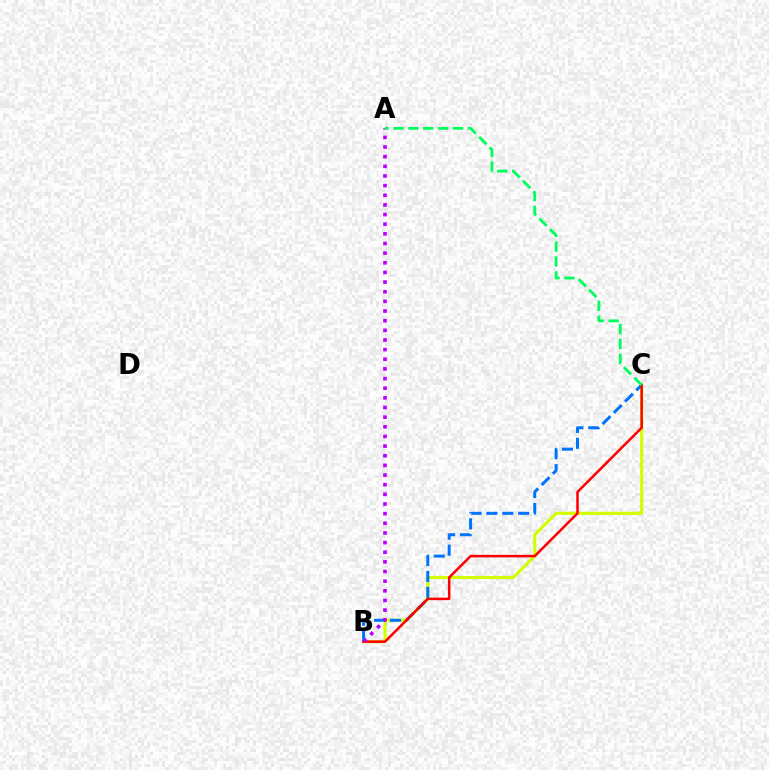{('B', 'C'): [{'color': '#d1ff00', 'line_style': 'solid', 'thickness': 2.24}, {'color': '#0074ff', 'line_style': 'dashed', 'thickness': 2.16}, {'color': '#ff0000', 'line_style': 'solid', 'thickness': 1.81}], ('A', 'B'): [{'color': '#b900ff', 'line_style': 'dotted', 'thickness': 2.62}], ('A', 'C'): [{'color': '#00ff5c', 'line_style': 'dashed', 'thickness': 2.02}]}